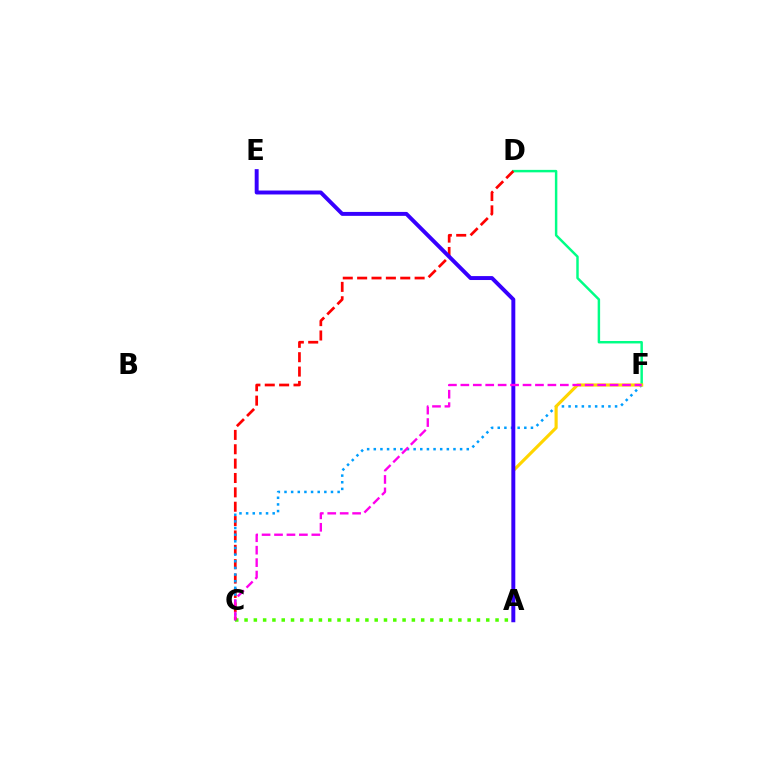{('A', 'C'): [{'color': '#4fff00', 'line_style': 'dotted', 'thickness': 2.53}], ('D', 'F'): [{'color': '#00ff86', 'line_style': 'solid', 'thickness': 1.77}], ('C', 'D'): [{'color': '#ff0000', 'line_style': 'dashed', 'thickness': 1.95}], ('C', 'F'): [{'color': '#009eff', 'line_style': 'dotted', 'thickness': 1.8}, {'color': '#ff00ed', 'line_style': 'dashed', 'thickness': 1.69}], ('A', 'F'): [{'color': '#ffd500', 'line_style': 'solid', 'thickness': 2.27}], ('A', 'E'): [{'color': '#3700ff', 'line_style': 'solid', 'thickness': 2.83}]}